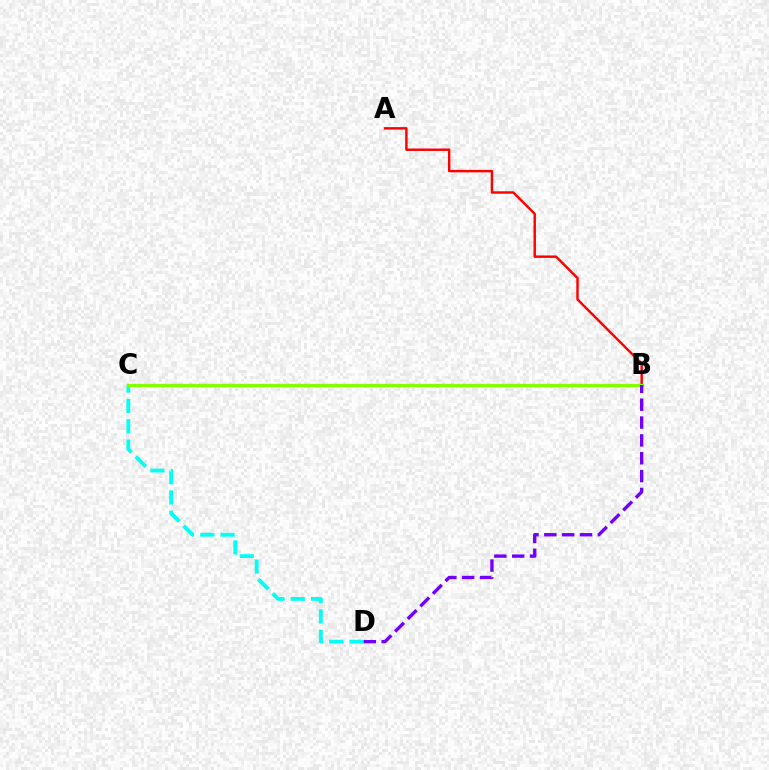{('C', 'D'): [{'color': '#00fff6', 'line_style': 'dashed', 'thickness': 2.76}], ('A', 'B'): [{'color': '#ff0000', 'line_style': 'solid', 'thickness': 1.75}], ('B', 'C'): [{'color': '#84ff00', 'line_style': 'solid', 'thickness': 2.33}], ('B', 'D'): [{'color': '#7200ff', 'line_style': 'dashed', 'thickness': 2.42}]}